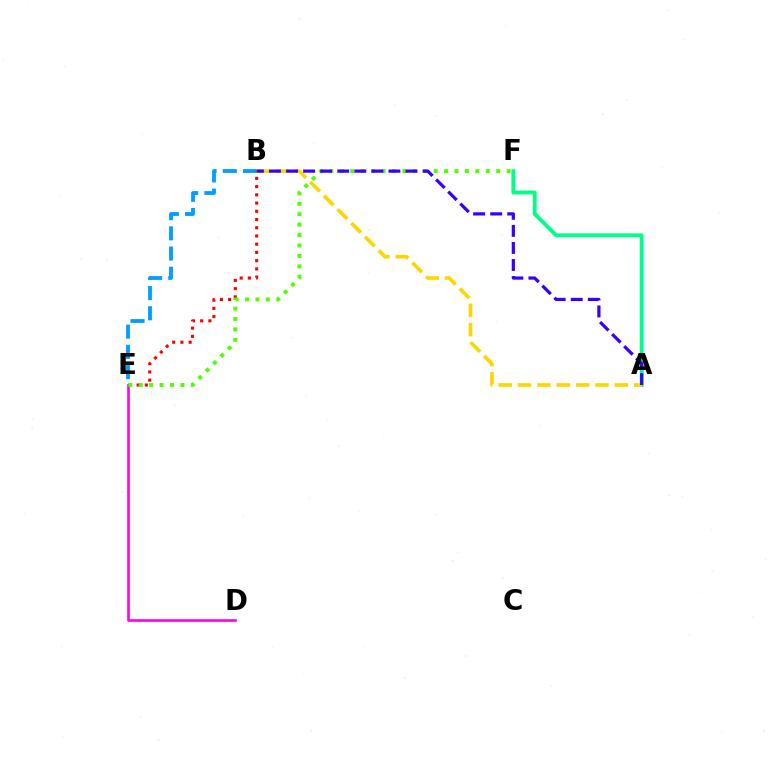{('D', 'E'): [{'color': '#ff00ed', 'line_style': 'solid', 'thickness': 1.89}], ('A', 'F'): [{'color': '#00ff86', 'line_style': 'solid', 'thickness': 2.78}], ('B', 'E'): [{'color': '#009eff', 'line_style': 'dashed', 'thickness': 2.74}, {'color': '#ff0000', 'line_style': 'dotted', 'thickness': 2.24}], ('E', 'F'): [{'color': '#4fff00', 'line_style': 'dotted', 'thickness': 2.83}], ('A', 'B'): [{'color': '#ffd500', 'line_style': 'dashed', 'thickness': 2.63}, {'color': '#3700ff', 'line_style': 'dashed', 'thickness': 2.32}]}